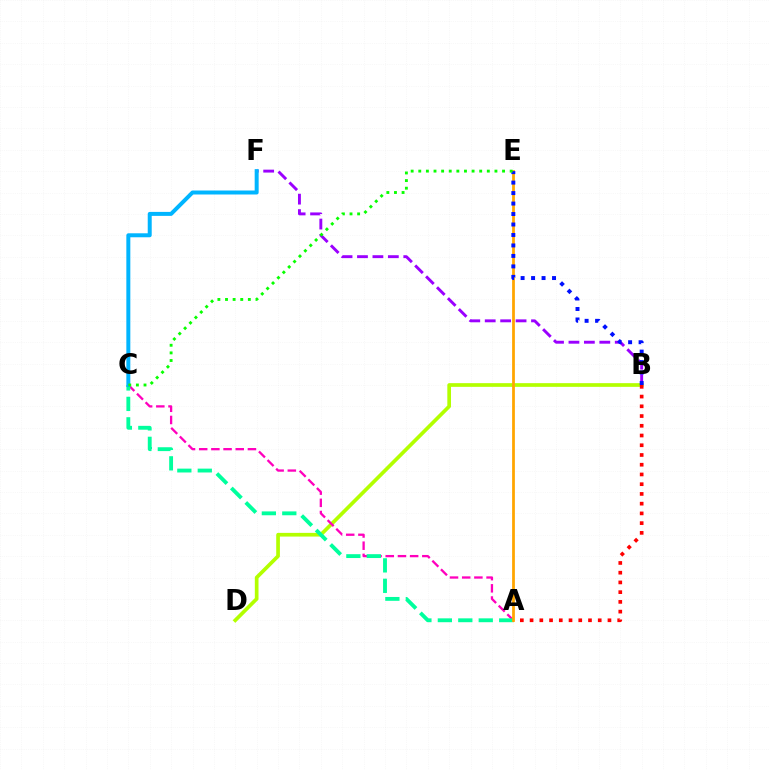{('B', 'F'): [{'color': '#9b00ff', 'line_style': 'dashed', 'thickness': 2.1}], ('B', 'D'): [{'color': '#b3ff00', 'line_style': 'solid', 'thickness': 2.65}], ('A', 'C'): [{'color': '#ff00bd', 'line_style': 'dashed', 'thickness': 1.66}, {'color': '#00ff9d', 'line_style': 'dashed', 'thickness': 2.78}], ('A', 'B'): [{'color': '#ff0000', 'line_style': 'dotted', 'thickness': 2.65}], ('A', 'E'): [{'color': '#ffa500', 'line_style': 'solid', 'thickness': 1.99}], ('C', 'F'): [{'color': '#00b5ff', 'line_style': 'solid', 'thickness': 2.87}], ('B', 'E'): [{'color': '#0010ff', 'line_style': 'dotted', 'thickness': 2.85}], ('C', 'E'): [{'color': '#08ff00', 'line_style': 'dotted', 'thickness': 2.07}]}